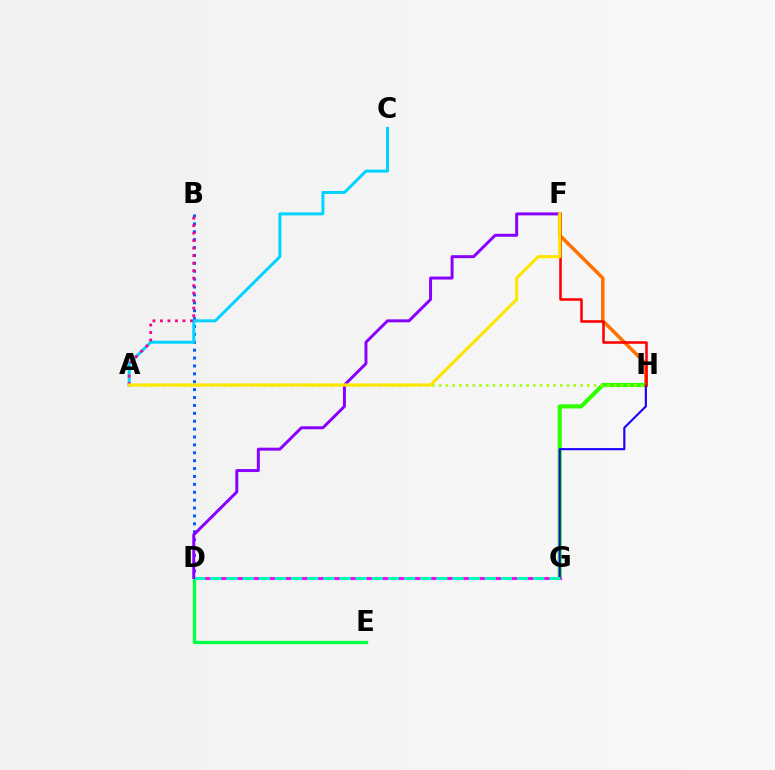{('F', 'H'): [{'color': '#ff7000', 'line_style': 'solid', 'thickness': 2.52}, {'color': '#ff0000', 'line_style': 'solid', 'thickness': 1.84}], ('G', 'H'): [{'color': '#31ff00', 'line_style': 'solid', 'thickness': 2.99}, {'color': '#1900ff', 'line_style': 'solid', 'thickness': 1.53}], ('D', 'G'): [{'color': '#fa00f9', 'line_style': 'solid', 'thickness': 2.2}, {'color': '#00ffbb', 'line_style': 'dashed', 'thickness': 2.19}], ('A', 'H'): [{'color': '#a2ff00', 'line_style': 'dotted', 'thickness': 1.83}], ('B', 'D'): [{'color': '#005dff', 'line_style': 'dotted', 'thickness': 2.14}], ('D', 'E'): [{'color': '#00ff45', 'line_style': 'solid', 'thickness': 2.38}], ('D', 'F'): [{'color': '#8a00ff', 'line_style': 'solid', 'thickness': 2.14}], ('A', 'C'): [{'color': '#00d3ff', 'line_style': 'solid', 'thickness': 2.14}], ('A', 'B'): [{'color': '#ff0088', 'line_style': 'dotted', 'thickness': 2.04}], ('A', 'F'): [{'color': '#ffe600', 'line_style': 'solid', 'thickness': 2.25}]}